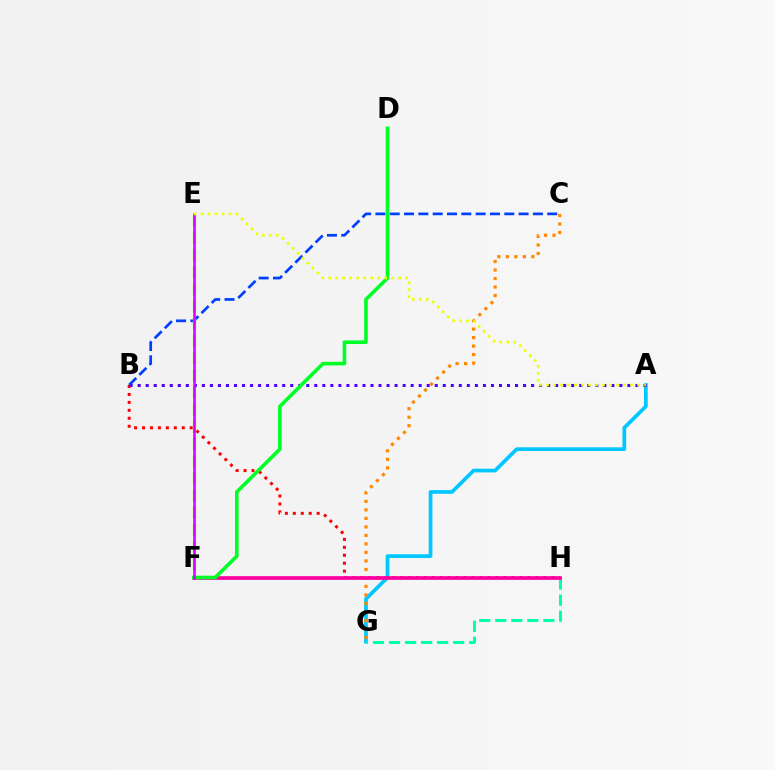{('B', 'H'): [{'color': '#ff0000', 'line_style': 'dotted', 'thickness': 2.16}], ('A', 'G'): [{'color': '#00c7ff', 'line_style': 'solid', 'thickness': 2.66}], ('A', 'B'): [{'color': '#4f00ff', 'line_style': 'dotted', 'thickness': 2.18}], ('B', 'C'): [{'color': '#003fff', 'line_style': 'dashed', 'thickness': 1.95}], ('G', 'H'): [{'color': '#00ffaf', 'line_style': 'dashed', 'thickness': 2.18}], ('E', 'F'): [{'color': '#66ff00', 'line_style': 'dashed', 'thickness': 2.34}, {'color': '#d600ff', 'line_style': 'solid', 'thickness': 1.82}], ('C', 'G'): [{'color': '#ff8800', 'line_style': 'dotted', 'thickness': 2.31}], ('F', 'H'): [{'color': '#ff00a0', 'line_style': 'solid', 'thickness': 2.64}], ('D', 'F'): [{'color': '#00ff27', 'line_style': 'solid', 'thickness': 2.6}], ('A', 'E'): [{'color': '#eeff00', 'line_style': 'dotted', 'thickness': 1.9}]}